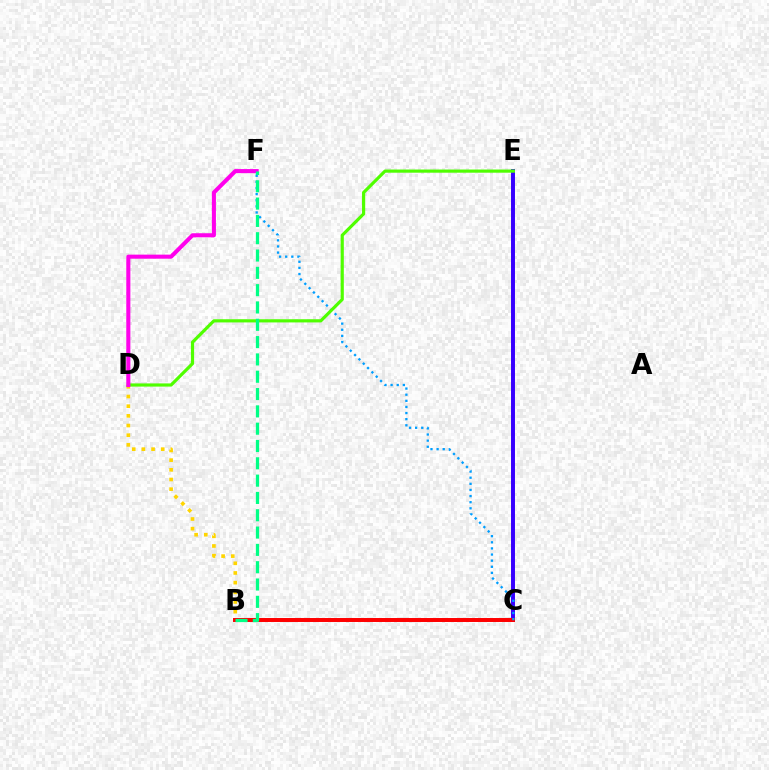{('C', 'E'): [{'color': '#3700ff', 'line_style': 'solid', 'thickness': 2.85}], ('B', 'D'): [{'color': '#ffd500', 'line_style': 'dotted', 'thickness': 2.63}], ('B', 'C'): [{'color': '#ff0000', 'line_style': 'solid', 'thickness': 2.86}], ('C', 'F'): [{'color': '#009eff', 'line_style': 'dotted', 'thickness': 1.66}], ('D', 'E'): [{'color': '#4fff00', 'line_style': 'solid', 'thickness': 2.29}], ('D', 'F'): [{'color': '#ff00ed', 'line_style': 'solid', 'thickness': 2.93}], ('B', 'F'): [{'color': '#00ff86', 'line_style': 'dashed', 'thickness': 2.35}]}